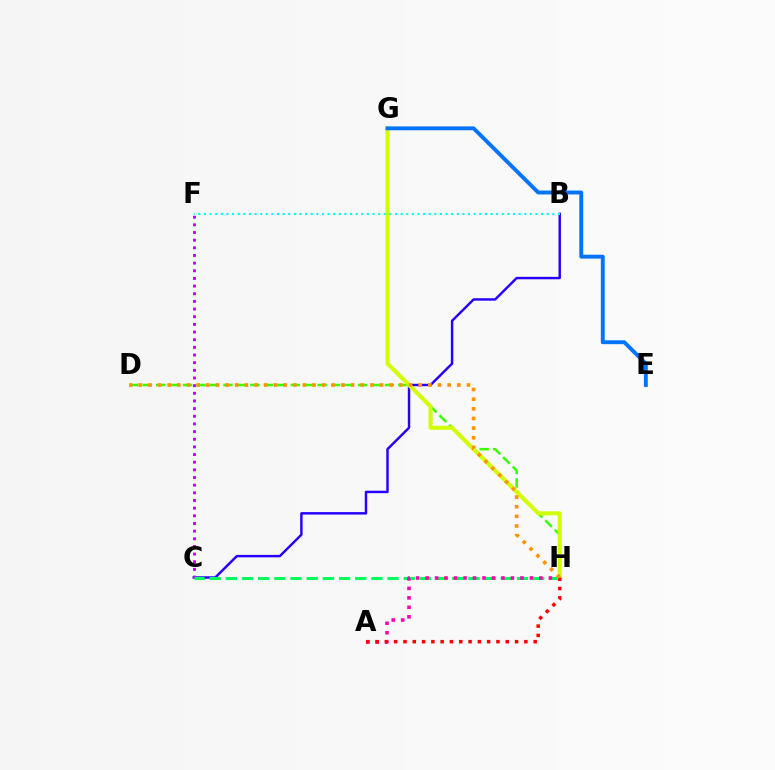{('B', 'C'): [{'color': '#2500ff', 'line_style': 'solid', 'thickness': 1.76}], ('C', 'F'): [{'color': '#b900ff', 'line_style': 'dotted', 'thickness': 2.08}], ('C', 'H'): [{'color': '#00ff5c', 'line_style': 'dashed', 'thickness': 2.2}], ('D', 'H'): [{'color': '#3dff00', 'line_style': 'dashed', 'thickness': 1.83}, {'color': '#ff9400', 'line_style': 'dotted', 'thickness': 2.62}], ('A', 'H'): [{'color': '#ff00ac', 'line_style': 'dotted', 'thickness': 2.58}, {'color': '#ff0000', 'line_style': 'dotted', 'thickness': 2.53}], ('G', 'H'): [{'color': '#d1ff00', 'line_style': 'solid', 'thickness': 2.91}], ('B', 'F'): [{'color': '#00fff6', 'line_style': 'dotted', 'thickness': 1.53}], ('E', 'G'): [{'color': '#0074ff', 'line_style': 'solid', 'thickness': 2.8}]}